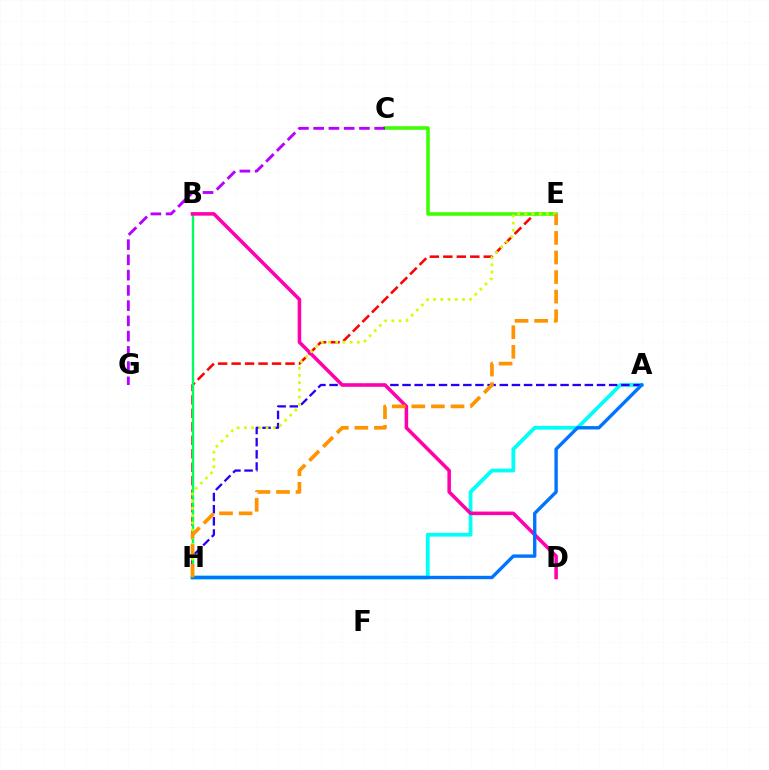{('E', 'H'): [{'color': '#ff0000', 'line_style': 'dashed', 'thickness': 1.83}, {'color': '#d1ff00', 'line_style': 'dotted', 'thickness': 1.96}, {'color': '#ff9400', 'line_style': 'dashed', 'thickness': 2.66}], ('A', 'H'): [{'color': '#00fff6', 'line_style': 'solid', 'thickness': 2.73}, {'color': '#2500ff', 'line_style': 'dashed', 'thickness': 1.65}, {'color': '#0074ff', 'line_style': 'solid', 'thickness': 2.43}], ('C', 'E'): [{'color': '#3dff00', 'line_style': 'solid', 'thickness': 2.56}], ('C', 'G'): [{'color': '#b900ff', 'line_style': 'dashed', 'thickness': 2.07}], ('B', 'H'): [{'color': '#00ff5c', 'line_style': 'solid', 'thickness': 1.71}], ('B', 'D'): [{'color': '#ff00ac', 'line_style': 'solid', 'thickness': 2.55}]}